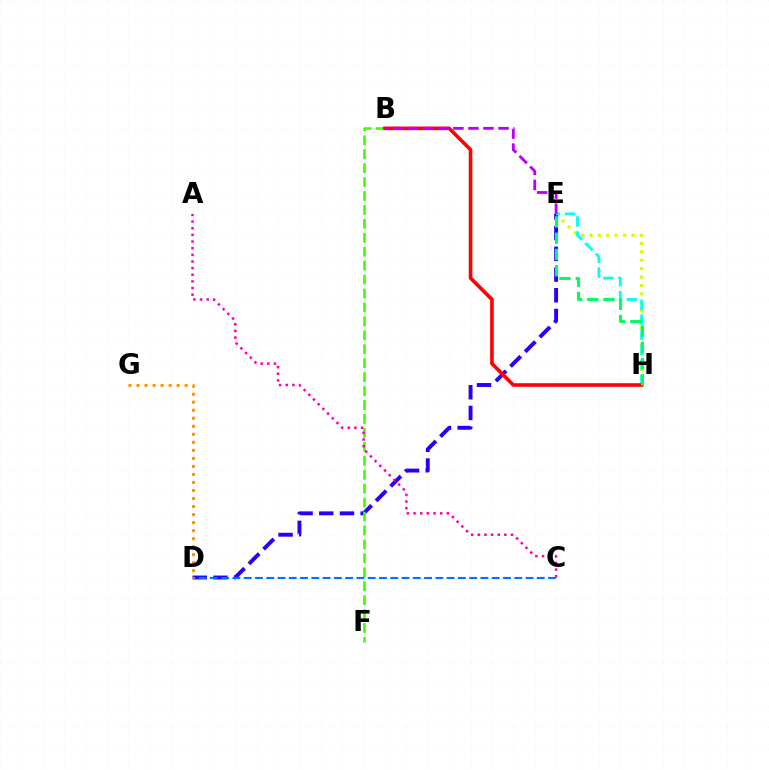{('E', 'H'): [{'color': '#d1ff00', 'line_style': 'dotted', 'thickness': 2.29}, {'color': '#00fff6', 'line_style': 'dashed', 'thickness': 2.04}, {'color': '#00ff5c', 'line_style': 'dashed', 'thickness': 2.21}], ('D', 'E'): [{'color': '#2500ff', 'line_style': 'dashed', 'thickness': 2.81}], ('B', 'F'): [{'color': '#3dff00', 'line_style': 'dashed', 'thickness': 1.89}], ('B', 'H'): [{'color': '#ff0000', 'line_style': 'solid', 'thickness': 2.6}], ('C', 'D'): [{'color': '#0074ff', 'line_style': 'dashed', 'thickness': 1.53}], ('B', 'E'): [{'color': '#b900ff', 'line_style': 'dashed', 'thickness': 2.04}], ('D', 'G'): [{'color': '#ff9400', 'line_style': 'dotted', 'thickness': 2.18}], ('A', 'C'): [{'color': '#ff00ac', 'line_style': 'dotted', 'thickness': 1.81}]}